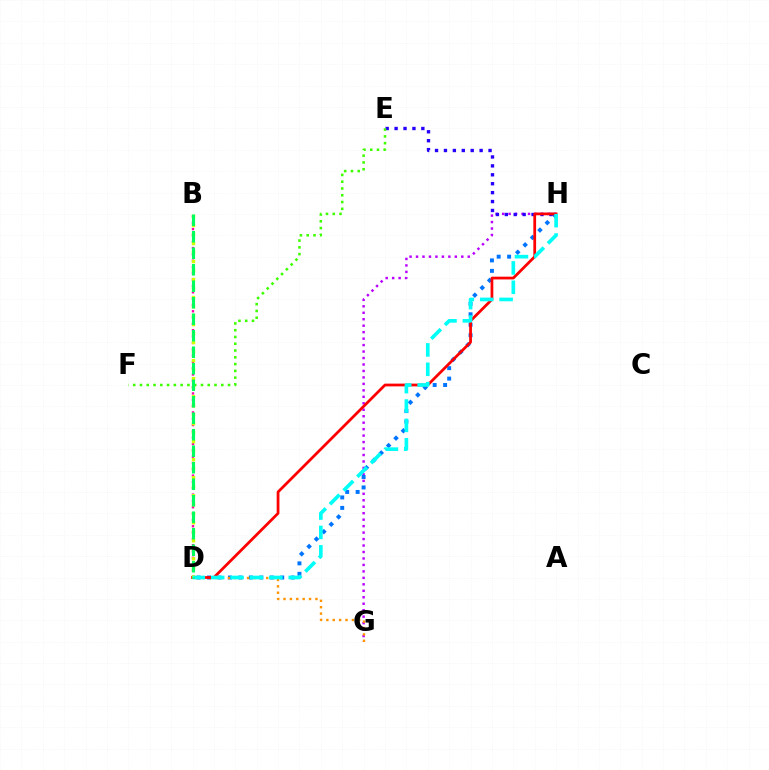{('B', 'D'): [{'color': '#ff00ac', 'line_style': 'dotted', 'thickness': 1.72}, {'color': '#d1ff00', 'line_style': 'dotted', 'thickness': 2.45}, {'color': '#00ff5c', 'line_style': 'dashed', 'thickness': 2.24}], ('G', 'H'): [{'color': '#b900ff', 'line_style': 'dotted', 'thickness': 1.76}], ('D', 'H'): [{'color': '#0074ff', 'line_style': 'dotted', 'thickness': 2.84}, {'color': '#ff0000', 'line_style': 'solid', 'thickness': 1.99}, {'color': '#00fff6', 'line_style': 'dashed', 'thickness': 2.63}], ('D', 'G'): [{'color': '#ff9400', 'line_style': 'dotted', 'thickness': 1.73}], ('E', 'H'): [{'color': '#2500ff', 'line_style': 'dotted', 'thickness': 2.42}], ('E', 'F'): [{'color': '#3dff00', 'line_style': 'dotted', 'thickness': 1.84}]}